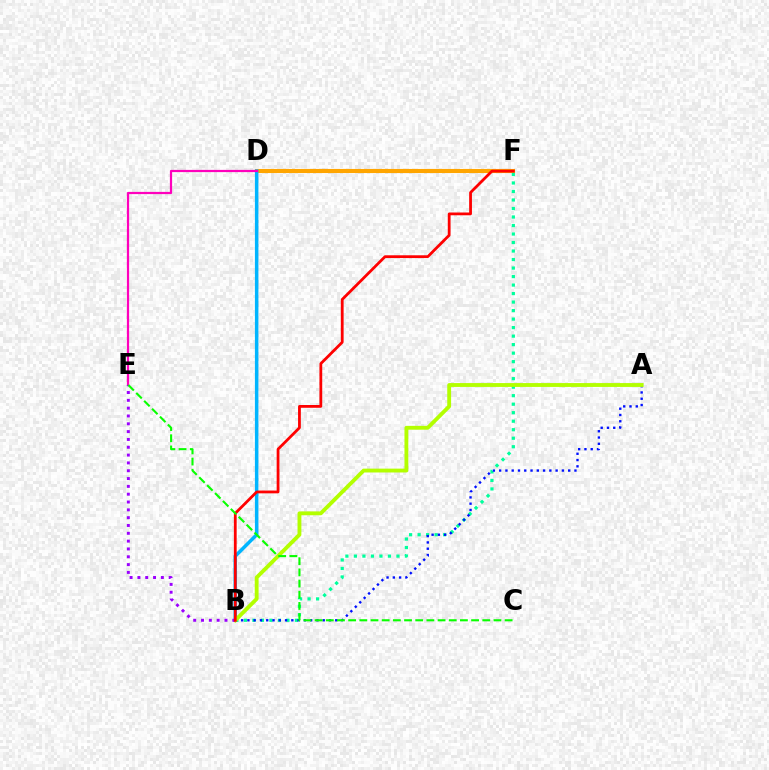{('D', 'F'): [{'color': '#ffa500', 'line_style': 'solid', 'thickness': 2.95}], ('B', 'F'): [{'color': '#00ff9d', 'line_style': 'dotted', 'thickness': 2.31}, {'color': '#ff0000', 'line_style': 'solid', 'thickness': 2.0}], ('B', 'D'): [{'color': '#00b5ff', 'line_style': 'solid', 'thickness': 2.52}], ('D', 'E'): [{'color': '#ff00bd', 'line_style': 'solid', 'thickness': 1.6}], ('A', 'B'): [{'color': '#0010ff', 'line_style': 'dotted', 'thickness': 1.7}, {'color': '#b3ff00', 'line_style': 'solid', 'thickness': 2.77}], ('B', 'E'): [{'color': '#9b00ff', 'line_style': 'dotted', 'thickness': 2.13}], ('C', 'E'): [{'color': '#08ff00', 'line_style': 'dashed', 'thickness': 1.52}]}